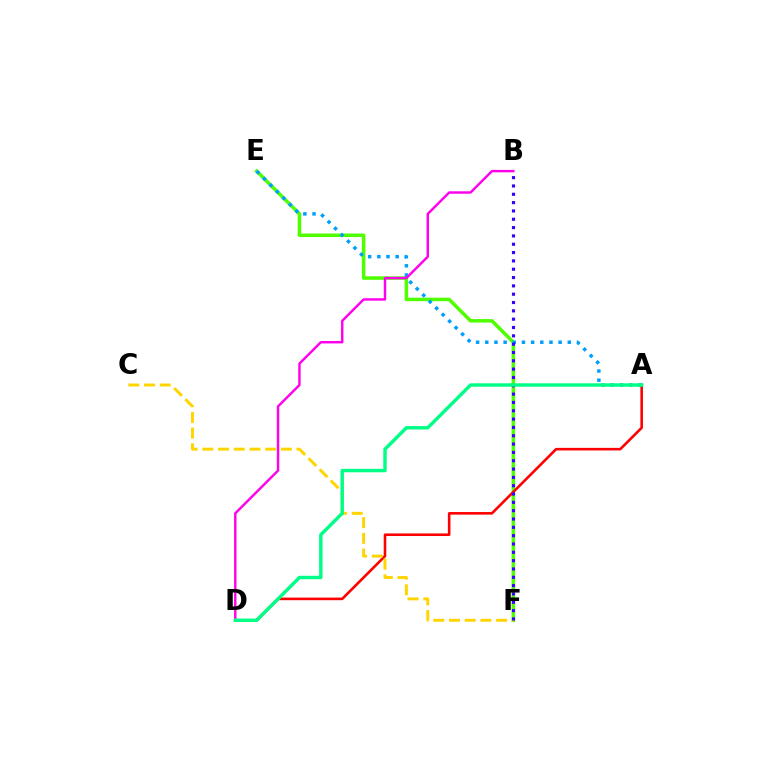{('E', 'F'): [{'color': '#4fff00', 'line_style': 'solid', 'thickness': 2.53}], ('A', 'D'): [{'color': '#ff0000', 'line_style': 'solid', 'thickness': 1.87}, {'color': '#00ff86', 'line_style': 'solid', 'thickness': 2.47}], ('A', 'E'): [{'color': '#009eff', 'line_style': 'dotted', 'thickness': 2.49}], ('C', 'F'): [{'color': '#ffd500', 'line_style': 'dashed', 'thickness': 2.13}], ('B', 'F'): [{'color': '#3700ff', 'line_style': 'dotted', 'thickness': 2.26}], ('B', 'D'): [{'color': '#ff00ed', 'line_style': 'solid', 'thickness': 1.75}]}